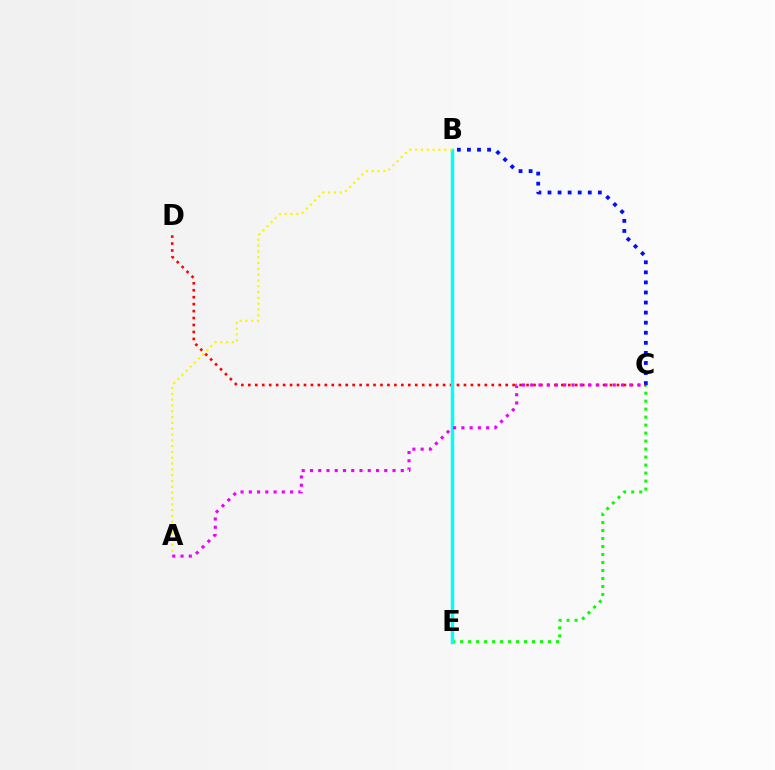{('B', 'C'): [{'color': '#0010ff', 'line_style': 'dotted', 'thickness': 2.74}], ('C', 'E'): [{'color': '#08ff00', 'line_style': 'dotted', 'thickness': 2.17}], ('C', 'D'): [{'color': '#ff0000', 'line_style': 'dotted', 'thickness': 1.89}], ('B', 'E'): [{'color': '#00fff6', 'line_style': 'solid', 'thickness': 2.48}], ('A', 'B'): [{'color': '#fcf500', 'line_style': 'dotted', 'thickness': 1.58}], ('A', 'C'): [{'color': '#ee00ff', 'line_style': 'dotted', 'thickness': 2.24}]}